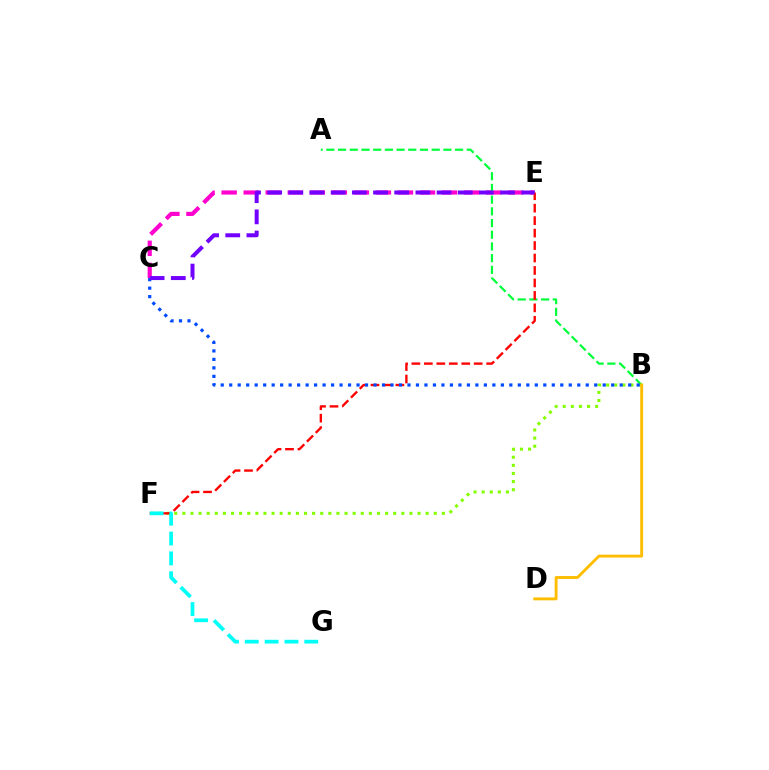{('C', 'E'): [{'color': '#ff00cf', 'line_style': 'dashed', 'thickness': 2.99}, {'color': '#7200ff', 'line_style': 'dashed', 'thickness': 2.88}], ('A', 'B'): [{'color': '#00ff39', 'line_style': 'dashed', 'thickness': 1.59}], ('B', 'F'): [{'color': '#84ff00', 'line_style': 'dotted', 'thickness': 2.2}], ('E', 'F'): [{'color': '#ff0000', 'line_style': 'dashed', 'thickness': 1.69}], ('F', 'G'): [{'color': '#00fff6', 'line_style': 'dashed', 'thickness': 2.7}], ('B', 'D'): [{'color': '#ffbd00', 'line_style': 'solid', 'thickness': 2.08}], ('B', 'C'): [{'color': '#004bff', 'line_style': 'dotted', 'thickness': 2.31}]}